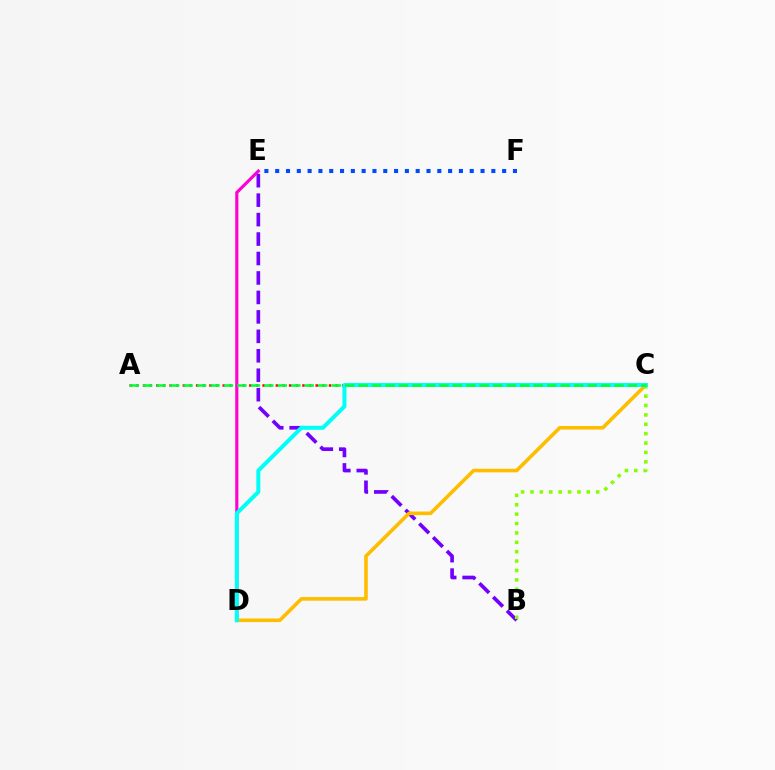{('A', 'C'): [{'color': '#ff0000', 'line_style': 'dotted', 'thickness': 1.8}, {'color': '#00ff39', 'line_style': 'dashed', 'thickness': 1.83}], ('B', 'E'): [{'color': '#7200ff', 'line_style': 'dashed', 'thickness': 2.64}], ('D', 'E'): [{'color': '#ff00cf', 'line_style': 'solid', 'thickness': 2.25}], ('C', 'D'): [{'color': '#ffbd00', 'line_style': 'solid', 'thickness': 2.58}, {'color': '#00fff6', 'line_style': 'solid', 'thickness': 2.89}], ('B', 'C'): [{'color': '#84ff00', 'line_style': 'dotted', 'thickness': 2.55}], ('E', 'F'): [{'color': '#004bff', 'line_style': 'dotted', 'thickness': 2.94}]}